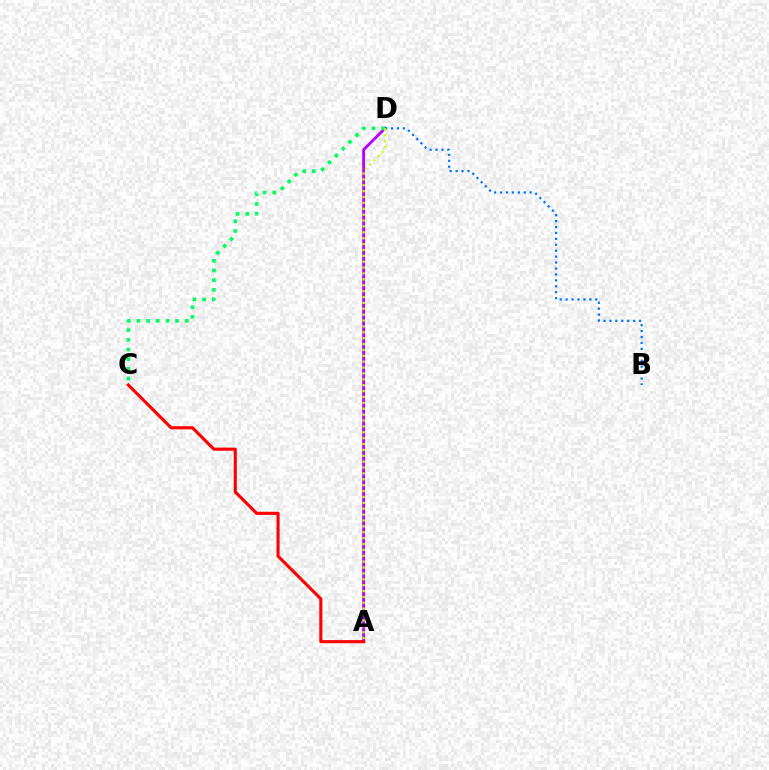{('A', 'D'): [{'color': '#b900ff', 'line_style': 'solid', 'thickness': 2.03}, {'color': '#d1ff00', 'line_style': 'dotted', 'thickness': 1.6}], ('C', 'D'): [{'color': '#00ff5c', 'line_style': 'dotted', 'thickness': 2.63}], ('B', 'D'): [{'color': '#0074ff', 'line_style': 'dotted', 'thickness': 1.61}], ('A', 'C'): [{'color': '#ff0000', 'line_style': 'solid', 'thickness': 2.24}]}